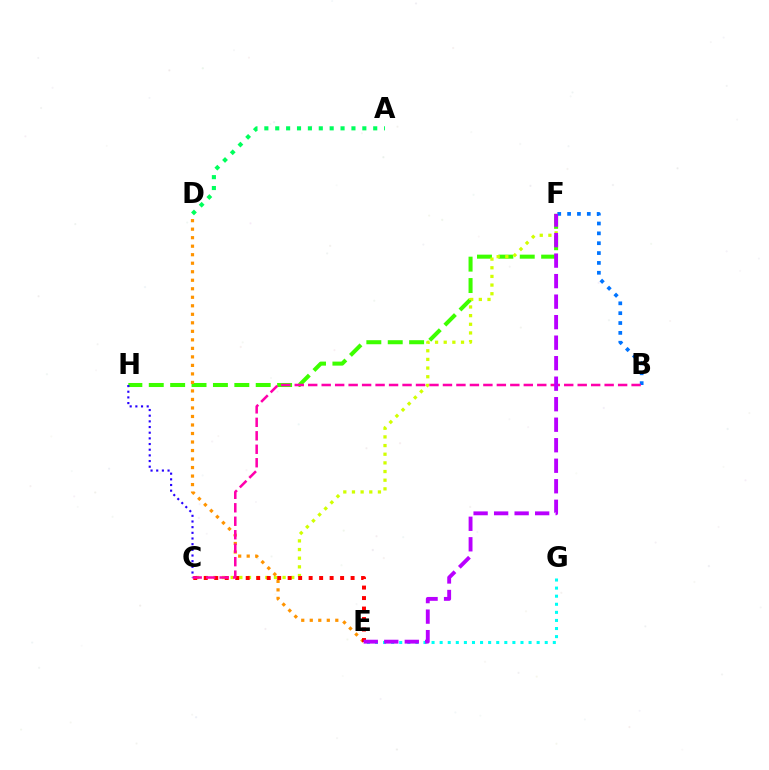{('F', 'H'): [{'color': '#3dff00', 'line_style': 'dashed', 'thickness': 2.91}], ('C', 'F'): [{'color': '#d1ff00', 'line_style': 'dotted', 'thickness': 2.35}], ('D', 'E'): [{'color': '#ff9400', 'line_style': 'dotted', 'thickness': 2.31}], ('E', 'G'): [{'color': '#00fff6', 'line_style': 'dotted', 'thickness': 2.2}], ('B', 'F'): [{'color': '#0074ff', 'line_style': 'dotted', 'thickness': 2.68}], ('C', 'E'): [{'color': '#ff0000', 'line_style': 'dotted', 'thickness': 2.85}], ('B', 'C'): [{'color': '#ff00ac', 'line_style': 'dashed', 'thickness': 1.83}], ('E', 'F'): [{'color': '#b900ff', 'line_style': 'dashed', 'thickness': 2.79}], ('A', 'D'): [{'color': '#00ff5c', 'line_style': 'dotted', 'thickness': 2.96}], ('C', 'H'): [{'color': '#2500ff', 'line_style': 'dotted', 'thickness': 1.54}]}